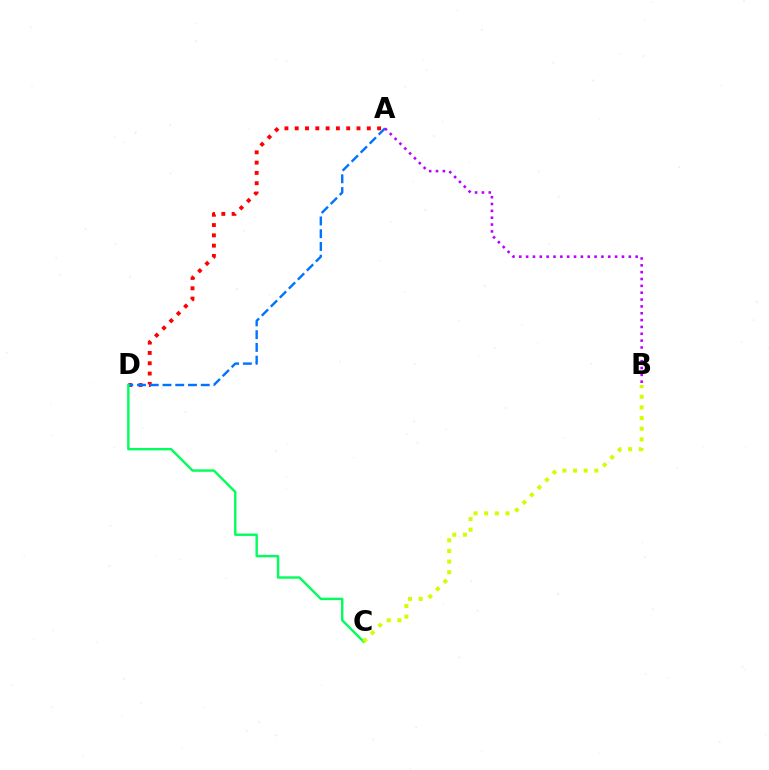{('A', 'D'): [{'color': '#ff0000', 'line_style': 'dotted', 'thickness': 2.8}, {'color': '#0074ff', 'line_style': 'dashed', 'thickness': 1.73}], ('C', 'D'): [{'color': '#00ff5c', 'line_style': 'solid', 'thickness': 1.73}], ('A', 'B'): [{'color': '#b900ff', 'line_style': 'dotted', 'thickness': 1.86}], ('B', 'C'): [{'color': '#d1ff00', 'line_style': 'dotted', 'thickness': 2.9}]}